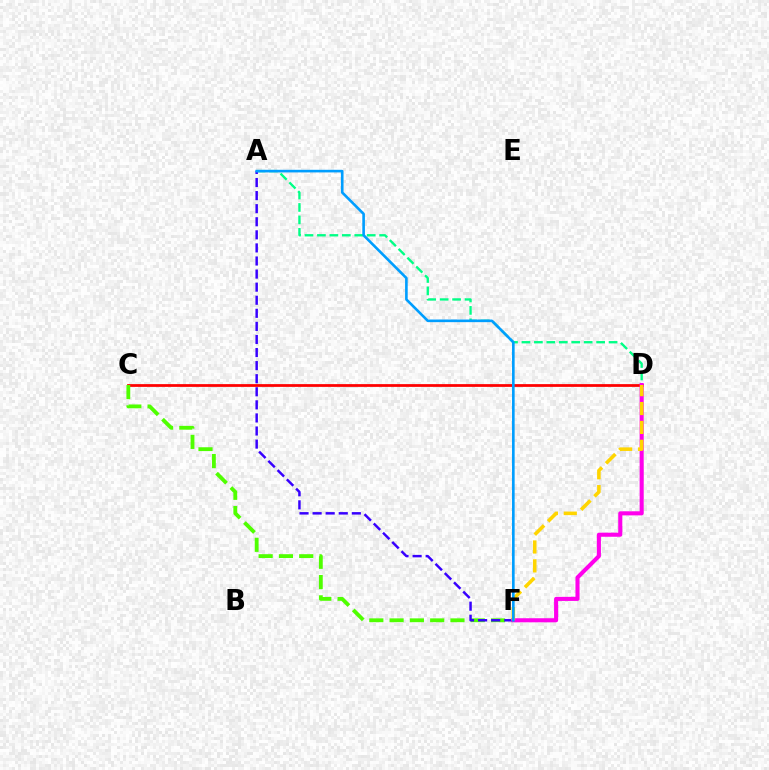{('C', 'D'): [{'color': '#ff0000', 'line_style': 'solid', 'thickness': 1.99}], ('A', 'D'): [{'color': '#00ff86', 'line_style': 'dashed', 'thickness': 1.69}], ('C', 'F'): [{'color': '#4fff00', 'line_style': 'dashed', 'thickness': 2.76}], ('A', 'F'): [{'color': '#3700ff', 'line_style': 'dashed', 'thickness': 1.78}, {'color': '#009eff', 'line_style': 'solid', 'thickness': 1.89}], ('D', 'F'): [{'color': '#ff00ed', 'line_style': 'solid', 'thickness': 2.94}, {'color': '#ffd500', 'line_style': 'dashed', 'thickness': 2.57}]}